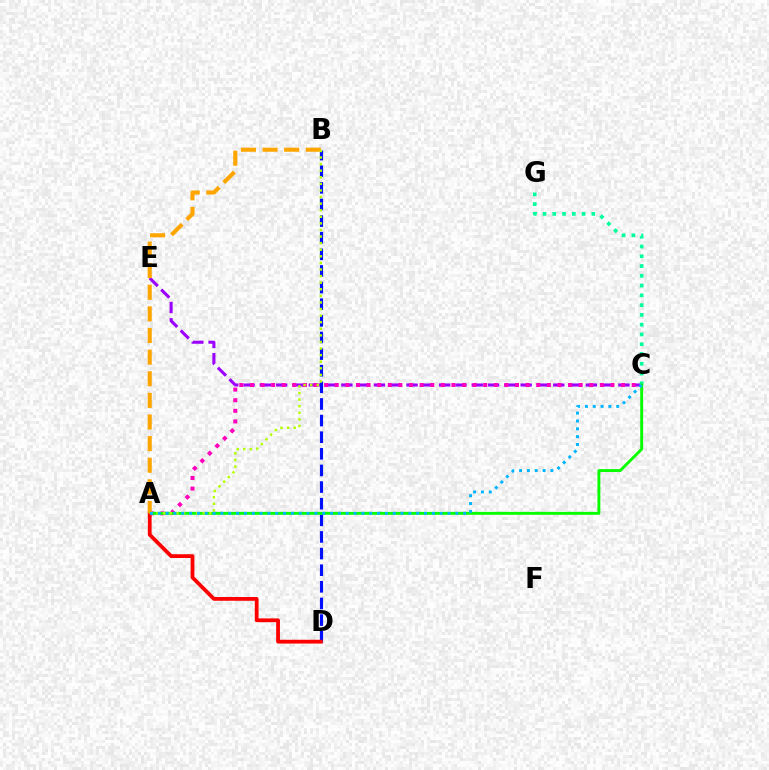{('C', 'E'): [{'color': '#9b00ff', 'line_style': 'dashed', 'thickness': 2.21}], ('C', 'G'): [{'color': '#00ff9d', 'line_style': 'dotted', 'thickness': 2.65}], ('B', 'D'): [{'color': '#0010ff', 'line_style': 'dashed', 'thickness': 2.26}], ('A', 'C'): [{'color': '#ff00bd', 'line_style': 'dotted', 'thickness': 2.88}, {'color': '#08ff00', 'line_style': 'solid', 'thickness': 2.09}, {'color': '#00b5ff', 'line_style': 'dotted', 'thickness': 2.13}], ('A', 'D'): [{'color': '#ff0000', 'line_style': 'solid', 'thickness': 2.73}], ('A', 'B'): [{'color': '#ffa500', 'line_style': 'dashed', 'thickness': 2.94}, {'color': '#b3ff00', 'line_style': 'dotted', 'thickness': 1.79}]}